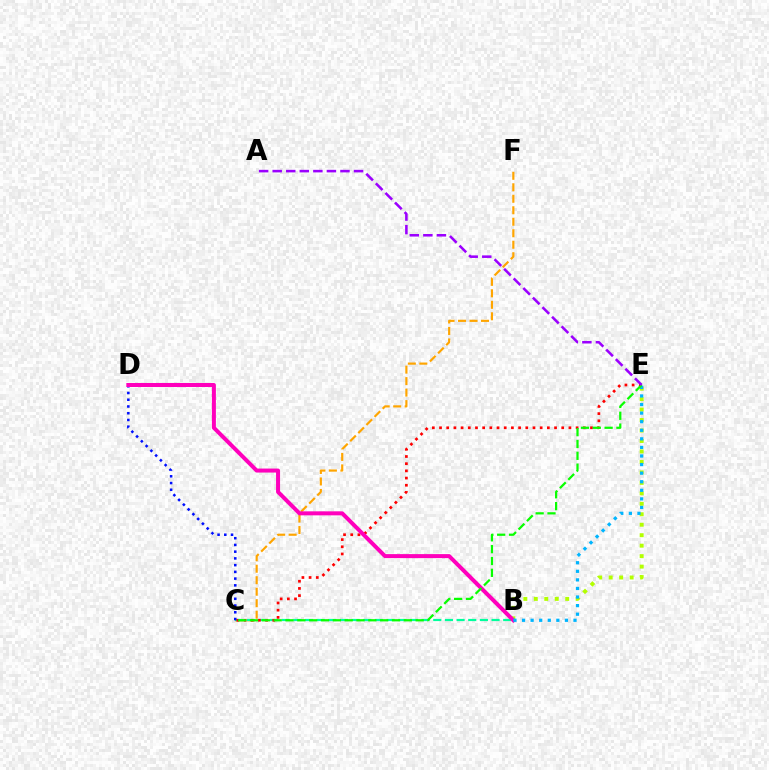{('C', 'F'): [{'color': '#ffa500', 'line_style': 'dashed', 'thickness': 1.56}], ('B', 'E'): [{'color': '#b3ff00', 'line_style': 'dotted', 'thickness': 2.84}, {'color': '#00b5ff', 'line_style': 'dotted', 'thickness': 2.33}], ('B', 'C'): [{'color': '#00ff9d', 'line_style': 'dashed', 'thickness': 1.58}], ('C', 'D'): [{'color': '#0010ff', 'line_style': 'dotted', 'thickness': 1.83}], ('C', 'E'): [{'color': '#ff0000', 'line_style': 'dotted', 'thickness': 1.95}, {'color': '#08ff00', 'line_style': 'dashed', 'thickness': 1.61}], ('B', 'D'): [{'color': '#ff00bd', 'line_style': 'solid', 'thickness': 2.88}], ('A', 'E'): [{'color': '#9b00ff', 'line_style': 'dashed', 'thickness': 1.84}]}